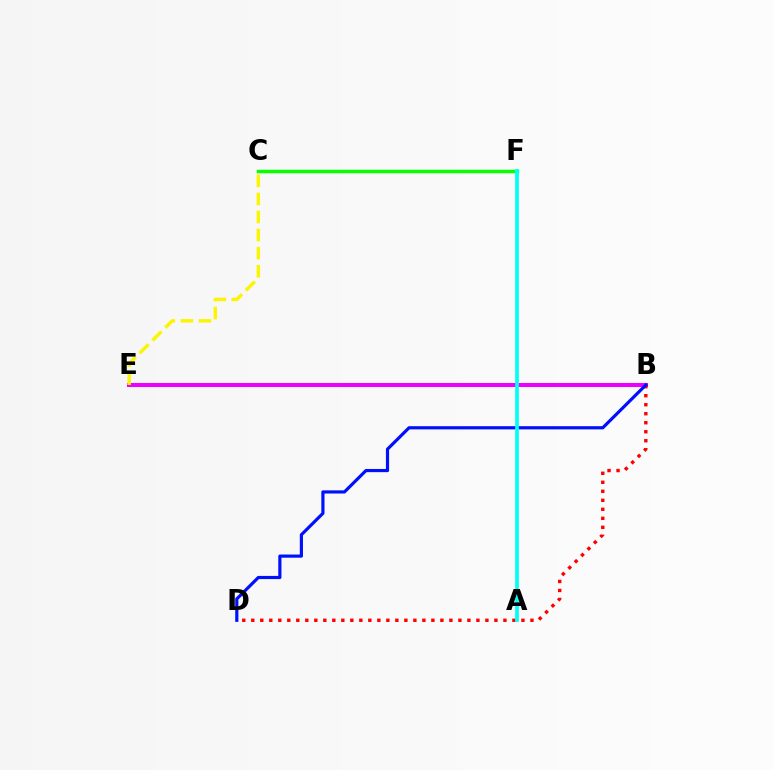{('B', 'E'): [{'color': '#ee00ff', 'line_style': 'solid', 'thickness': 2.91}], ('B', 'D'): [{'color': '#ff0000', 'line_style': 'dotted', 'thickness': 2.45}, {'color': '#0010ff', 'line_style': 'solid', 'thickness': 2.29}], ('C', 'F'): [{'color': '#08ff00', 'line_style': 'solid', 'thickness': 2.5}], ('A', 'F'): [{'color': '#00fff6', 'line_style': 'solid', 'thickness': 2.68}], ('C', 'E'): [{'color': '#fcf500', 'line_style': 'dashed', 'thickness': 2.46}]}